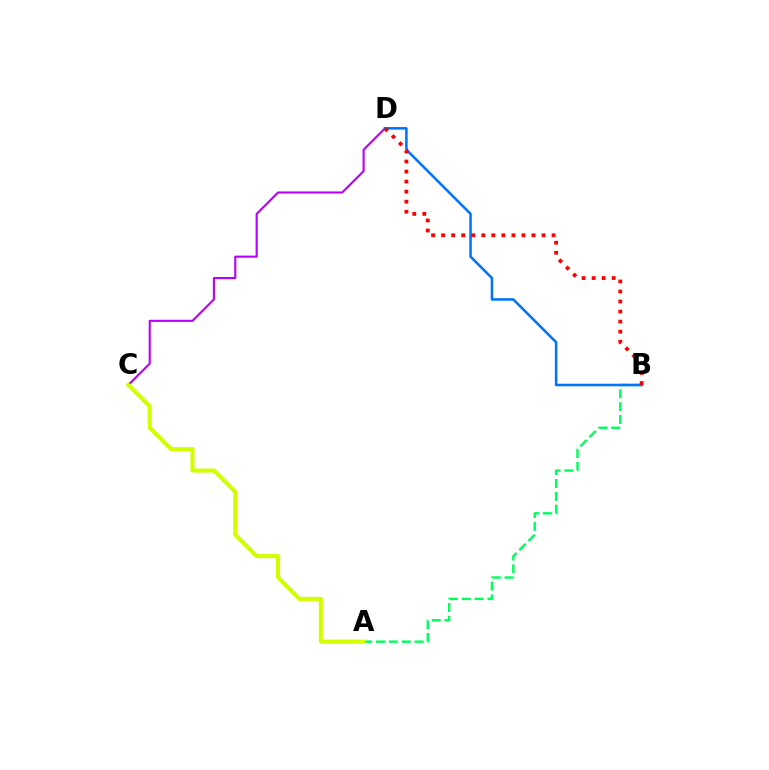{('C', 'D'): [{'color': '#b900ff', 'line_style': 'solid', 'thickness': 1.53}], ('A', 'B'): [{'color': '#00ff5c', 'line_style': 'dashed', 'thickness': 1.75}], ('B', 'D'): [{'color': '#0074ff', 'line_style': 'solid', 'thickness': 1.83}, {'color': '#ff0000', 'line_style': 'dotted', 'thickness': 2.73}], ('A', 'C'): [{'color': '#d1ff00', 'line_style': 'solid', 'thickness': 2.96}]}